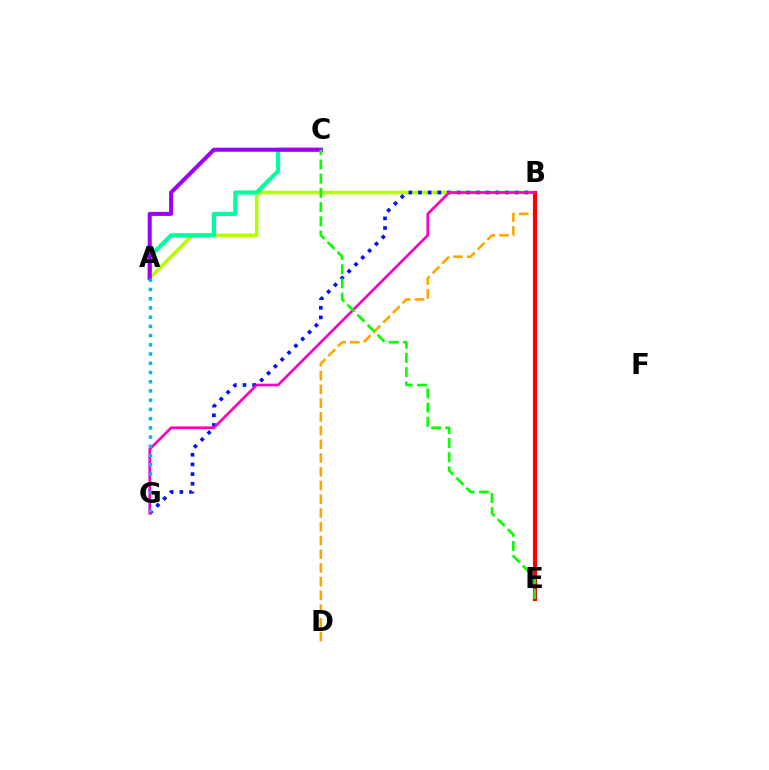{('A', 'B'): [{'color': '#b3ff00', 'line_style': 'solid', 'thickness': 2.55}], ('B', 'G'): [{'color': '#0010ff', 'line_style': 'dotted', 'thickness': 2.63}, {'color': '#ff00bd', 'line_style': 'solid', 'thickness': 1.93}], ('B', 'D'): [{'color': '#ffa500', 'line_style': 'dashed', 'thickness': 1.87}], ('A', 'C'): [{'color': '#00ff9d', 'line_style': 'solid', 'thickness': 2.99}, {'color': '#9b00ff', 'line_style': 'solid', 'thickness': 2.9}], ('B', 'E'): [{'color': '#ff0000', 'line_style': 'solid', 'thickness': 2.97}], ('A', 'G'): [{'color': '#00b5ff', 'line_style': 'dotted', 'thickness': 2.51}], ('C', 'E'): [{'color': '#08ff00', 'line_style': 'dashed', 'thickness': 1.93}]}